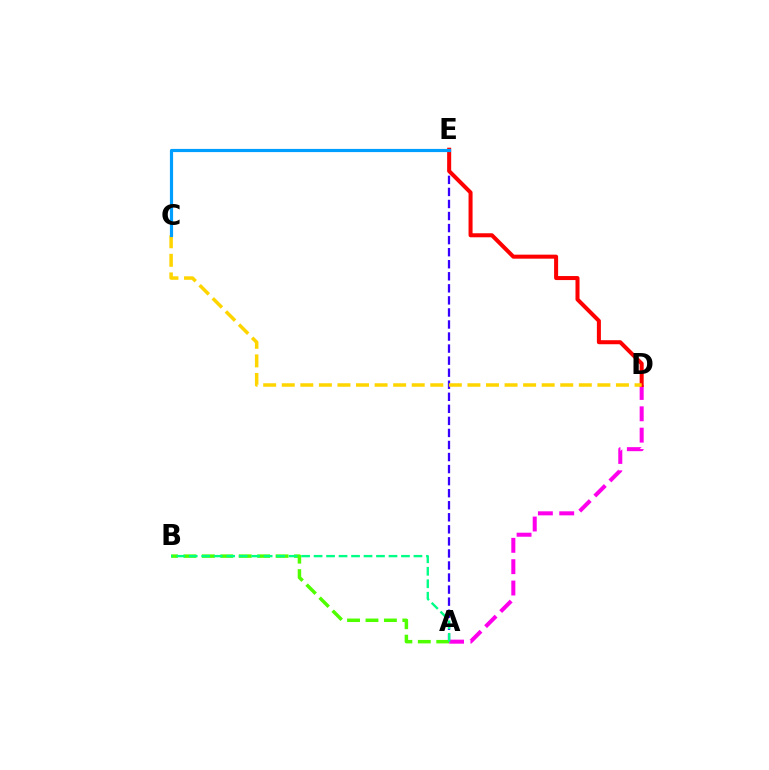{('A', 'E'): [{'color': '#3700ff', 'line_style': 'dashed', 'thickness': 1.64}], ('A', 'D'): [{'color': '#ff00ed', 'line_style': 'dashed', 'thickness': 2.9}], ('A', 'B'): [{'color': '#4fff00', 'line_style': 'dashed', 'thickness': 2.5}, {'color': '#00ff86', 'line_style': 'dashed', 'thickness': 1.7}], ('D', 'E'): [{'color': '#ff0000', 'line_style': 'solid', 'thickness': 2.9}], ('C', 'D'): [{'color': '#ffd500', 'line_style': 'dashed', 'thickness': 2.52}], ('C', 'E'): [{'color': '#009eff', 'line_style': 'solid', 'thickness': 2.29}]}